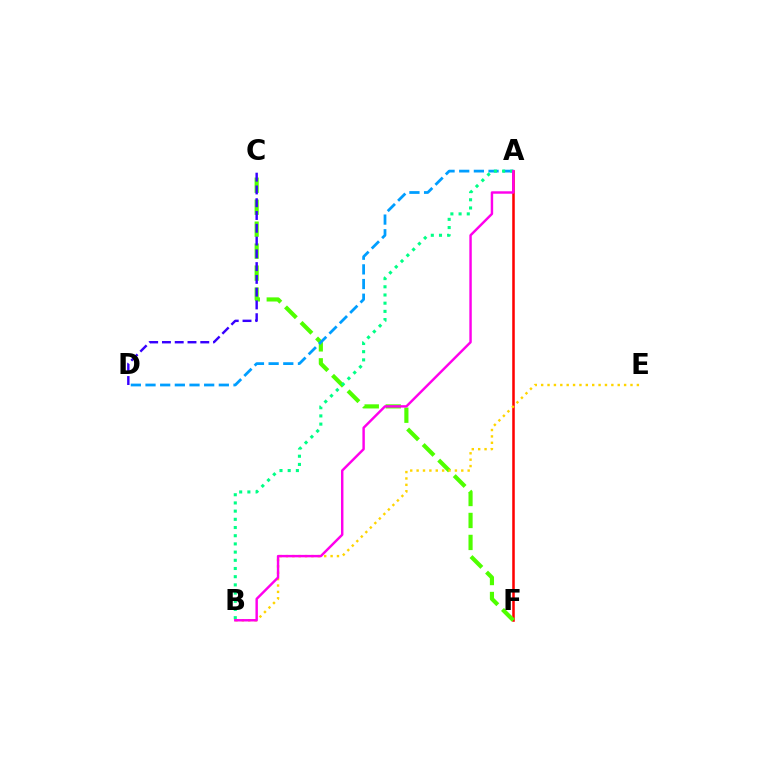{('A', 'F'): [{'color': '#ff0000', 'line_style': 'solid', 'thickness': 1.83}], ('C', 'F'): [{'color': '#4fff00', 'line_style': 'dashed', 'thickness': 2.98}], ('A', 'D'): [{'color': '#009eff', 'line_style': 'dashed', 'thickness': 1.99}], ('C', 'D'): [{'color': '#3700ff', 'line_style': 'dashed', 'thickness': 1.74}], ('B', 'E'): [{'color': '#ffd500', 'line_style': 'dotted', 'thickness': 1.73}], ('A', 'B'): [{'color': '#00ff86', 'line_style': 'dotted', 'thickness': 2.23}, {'color': '#ff00ed', 'line_style': 'solid', 'thickness': 1.76}]}